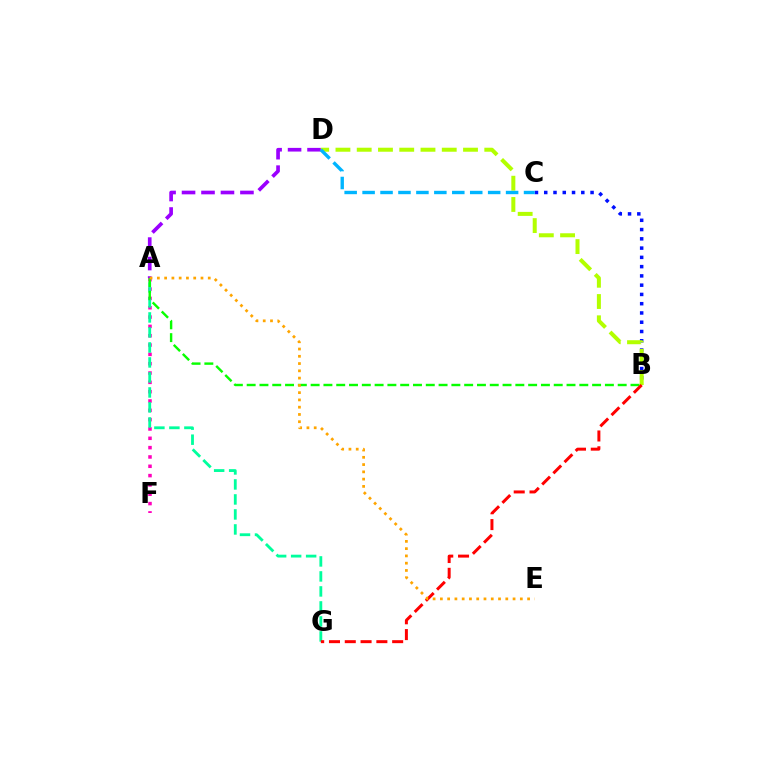{('B', 'C'): [{'color': '#0010ff', 'line_style': 'dotted', 'thickness': 2.52}], ('B', 'D'): [{'color': '#b3ff00', 'line_style': 'dashed', 'thickness': 2.89}], ('A', 'F'): [{'color': '#ff00bd', 'line_style': 'dotted', 'thickness': 2.53}], ('A', 'G'): [{'color': '#00ff9d', 'line_style': 'dashed', 'thickness': 2.04}], ('A', 'D'): [{'color': '#9b00ff', 'line_style': 'dashed', 'thickness': 2.64}], ('C', 'D'): [{'color': '#00b5ff', 'line_style': 'dashed', 'thickness': 2.44}], ('A', 'B'): [{'color': '#08ff00', 'line_style': 'dashed', 'thickness': 1.74}], ('B', 'G'): [{'color': '#ff0000', 'line_style': 'dashed', 'thickness': 2.15}], ('A', 'E'): [{'color': '#ffa500', 'line_style': 'dotted', 'thickness': 1.98}]}